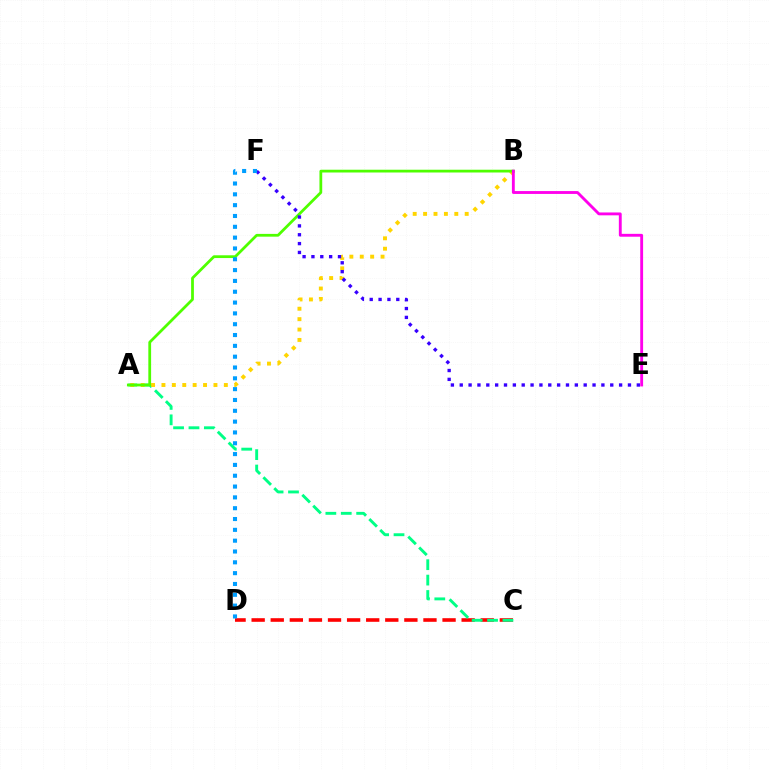{('C', 'D'): [{'color': '#ff0000', 'line_style': 'dashed', 'thickness': 2.59}], ('A', 'C'): [{'color': '#00ff86', 'line_style': 'dashed', 'thickness': 2.09}], ('A', 'B'): [{'color': '#ffd500', 'line_style': 'dotted', 'thickness': 2.83}, {'color': '#4fff00', 'line_style': 'solid', 'thickness': 2.0}], ('E', 'F'): [{'color': '#3700ff', 'line_style': 'dotted', 'thickness': 2.41}], ('D', 'F'): [{'color': '#009eff', 'line_style': 'dotted', 'thickness': 2.94}], ('B', 'E'): [{'color': '#ff00ed', 'line_style': 'solid', 'thickness': 2.06}]}